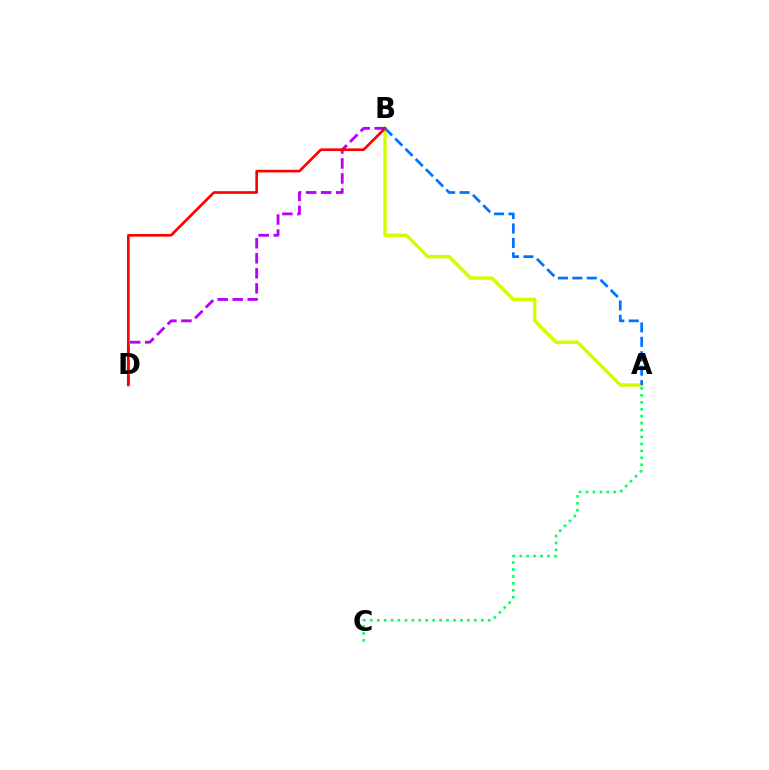{('A', 'B'): [{'color': '#d1ff00', 'line_style': 'solid', 'thickness': 2.5}, {'color': '#0074ff', 'line_style': 'dashed', 'thickness': 1.96}], ('B', 'D'): [{'color': '#b900ff', 'line_style': 'dashed', 'thickness': 2.04}, {'color': '#ff0000', 'line_style': 'solid', 'thickness': 1.92}], ('A', 'C'): [{'color': '#00ff5c', 'line_style': 'dotted', 'thickness': 1.88}]}